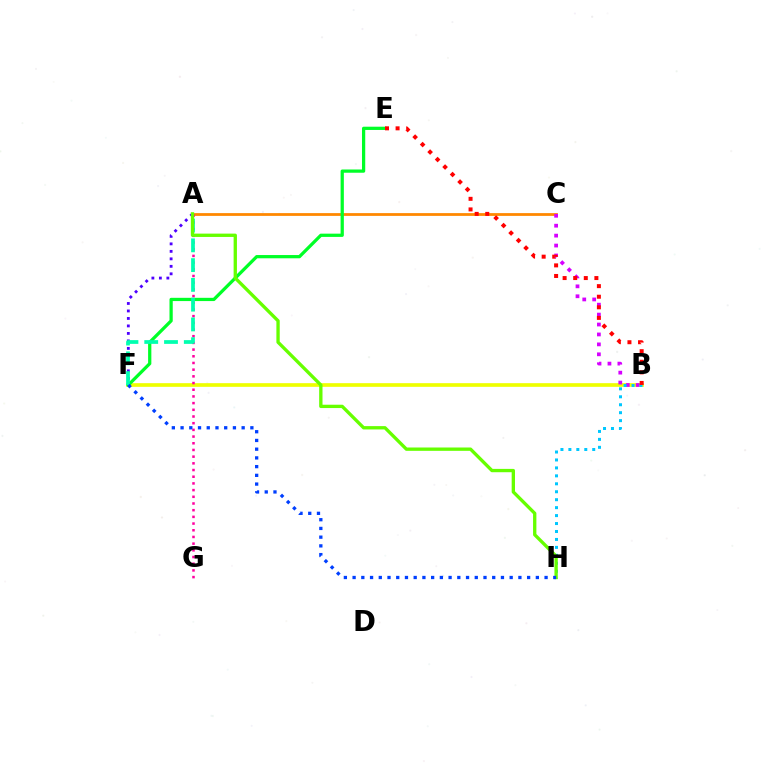{('B', 'F'): [{'color': '#eeff00', 'line_style': 'solid', 'thickness': 2.64}], ('A', 'F'): [{'color': '#4f00ff', 'line_style': 'dotted', 'thickness': 2.03}, {'color': '#00ffaf', 'line_style': 'dashed', 'thickness': 2.69}], ('A', 'C'): [{'color': '#ff8800', 'line_style': 'solid', 'thickness': 1.99}], ('B', 'C'): [{'color': '#d600ff', 'line_style': 'dotted', 'thickness': 2.7}], ('A', 'G'): [{'color': '#ff00a0', 'line_style': 'dotted', 'thickness': 1.82}], ('B', 'H'): [{'color': '#00c7ff', 'line_style': 'dotted', 'thickness': 2.16}], ('E', 'F'): [{'color': '#00ff27', 'line_style': 'solid', 'thickness': 2.34}], ('B', 'E'): [{'color': '#ff0000', 'line_style': 'dotted', 'thickness': 2.88}], ('A', 'H'): [{'color': '#66ff00', 'line_style': 'solid', 'thickness': 2.4}], ('F', 'H'): [{'color': '#003fff', 'line_style': 'dotted', 'thickness': 2.37}]}